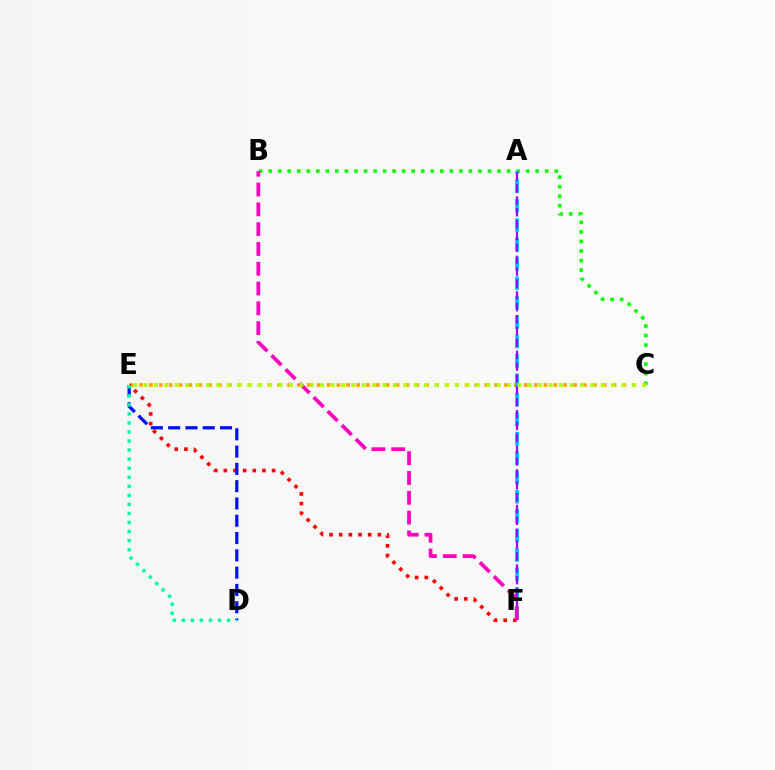{('B', 'C'): [{'color': '#08ff00', 'line_style': 'dotted', 'thickness': 2.59}], ('C', 'E'): [{'color': '#ffa500', 'line_style': 'dotted', 'thickness': 2.68}, {'color': '#b3ff00', 'line_style': 'dotted', 'thickness': 2.82}], ('A', 'F'): [{'color': '#00b5ff', 'line_style': 'dashed', 'thickness': 2.64}, {'color': '#9b00ff', 'line_style': 'dashed', 'thickness': 1.61}], ('E', 'F'): [{'color': '#ff0000', 'line_style': 'dotted', 'thickness': 2.62}], ('D', 'E'): [{'color': '#0010ff', 'line_style': 'dashed', 'thickness': 2.35}, {'color': '#00ff9d', 'line_style': 'dotted', 'thickness': 2.46}], ('B', 'F'): [{'color': '#ff00bd', 'line_style': 'dashed', 'thickness': 2.69}]}